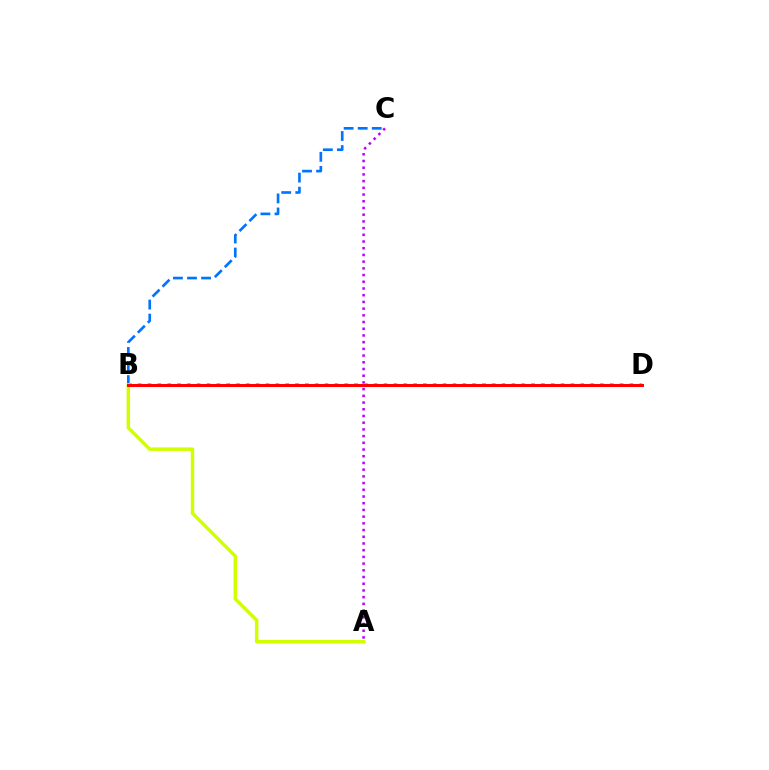{('B', 'C'): [{'color': '#0074ff', 'line_style': 'dashed', 'thickness': 1.91}], ('A', 'C'): [{'color': '#b900ff', 'line_style': 'dotted', 'thickness': 1.82}], ('B', 'D'): [{'color': '#00ff5c', 'line_style': 'dotted', 'thickness': 2.67}, {'color': '#ff0000', 'line_style': 'solid', 'thickness': 2.15}], ('A', 'B'): [{'color': '#d1ff00', 'line_style': 'solid', 'thickness': 2.5}]}